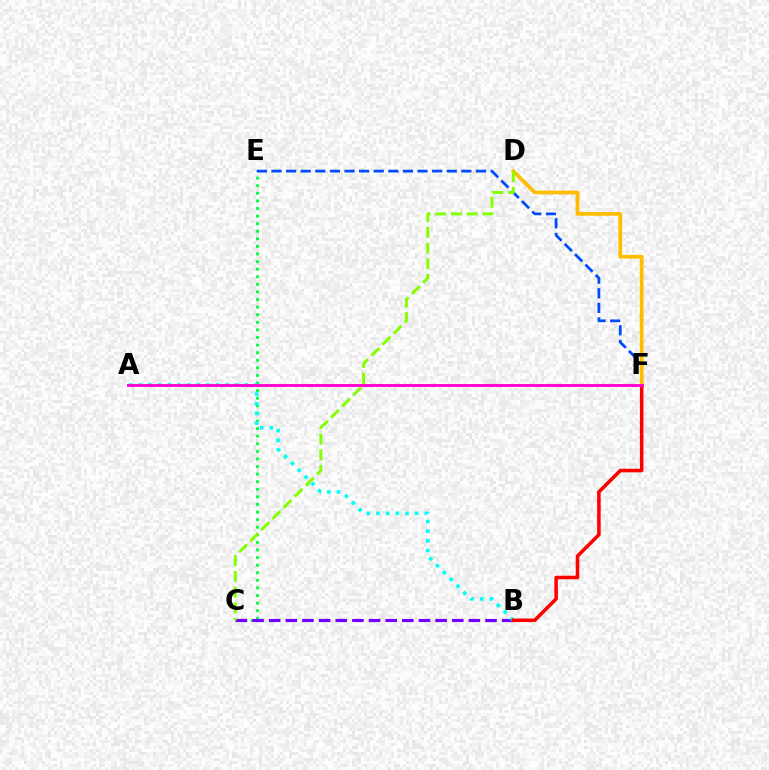{('C', 'E'): [{'color': '#00ff39', 'line_style': 'dotted', 'thickness': 2.06}], ('E', 'F'): [{'color': '#004bff', 'line_style': 'dashed', 'thickness': 1.98}], ('B', 'C'): [{'color': '#7200ff', 'line_style': 'dashed', 'thickness': 2.26}], ('A', 'B'): [{'color': '#00fff6', 'line_style': 'dotted', 'thickness': 2.63}], ('B', 'F'): [{'color': '#ff0000', 'line_style': 'solid', 'thickness': 2.55}], ('D', 'F'): [{'color': '#ffbd00', 'line_style': 'solid', 'thickness': 2.67}], ('C', 'D'): [{'color': '#84ff00', 'line_style': 'dashed', 'thickness': 2.13}], ('A', 'F'): [{'color': '#ff00cf', 'line_style': 'solid', 'thickness': 2.06}]}